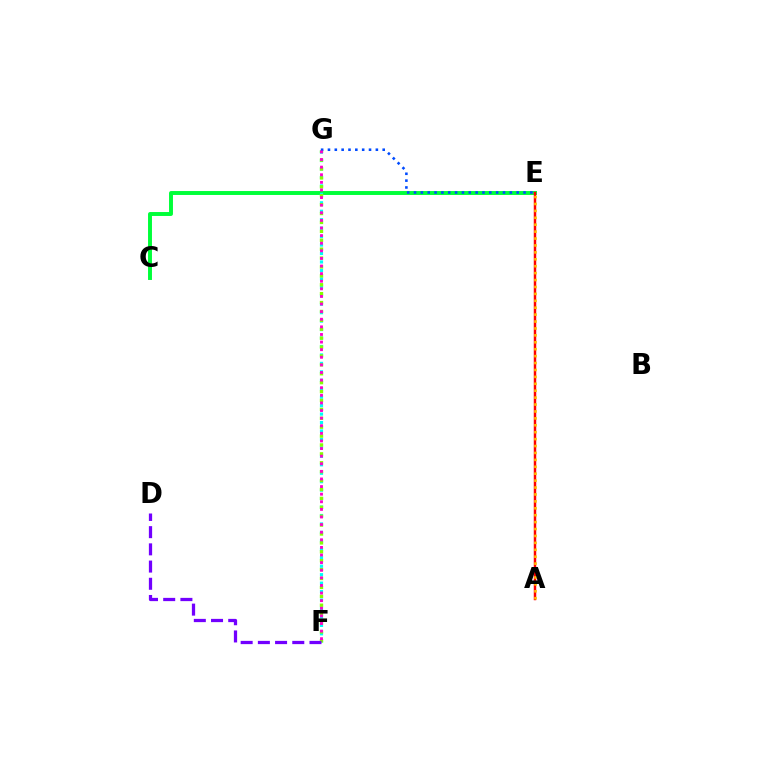{('C', 'E'): [{'color': '#00ff39', 'line_style': 'solid', 'thickness': 2.83}], ('F', 'G'): [{'color': '#00fff6', 'line_style': 'dotted', 'thickness': 2.3}, {'color': '#84ff00', 'line_style': 'dotted', 'thickness': 2.42}, {'color': '#ff00cf', 'line_style': 'dotted', 'thickness': 2.07}], ('A', 'E'): [{'color': '#ff0000', 'line_style': 'solid', 'thickness': 1.77}, {'color': '#ffbd00', 'line_style': 'dotted', 'thickness': 1.88}], ('E', 'G'): [{'color': '#004bff', 'line_style': 'dotted', 'thickness': 1.86}], ('D', 'F'): [{'color': '#7200ff', 'line_style': 'dashed', 'thickness': 2.34}]}